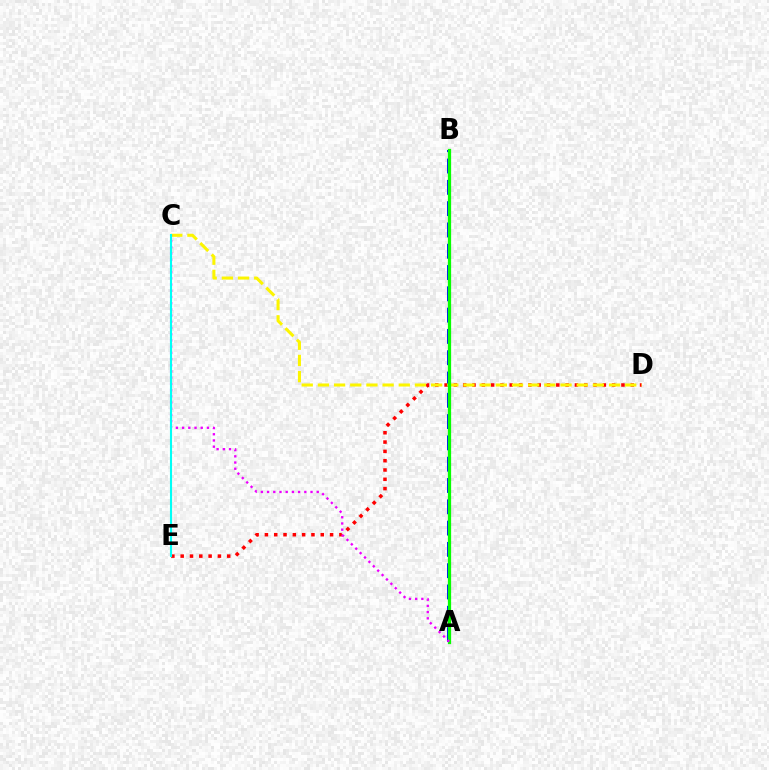{('D', 'E'): [{'color': '#ff0000', 'line_style': 'dotted', 'thickness': 2.53}], ('A', 'B'): [{'color': '#0010ff', 'line_style': 'dashed', 'thickness': 2.89}, {'color': '#08ff00', 'line_style': 'solid', 'thickness': 2.33}], ('C', 'D'): [{'color': '#fcf500', 'line_style': 'dashed', 'thickness': 2.2}], ('A', 'C'): [{'color': '#ee00ff', 'line_style': 'dotted', 'thickness': 1.69}], ('C', 'E'): [{'color': '#00fff6', 'line_style': 'solid', 'thickness': 1.51}]}